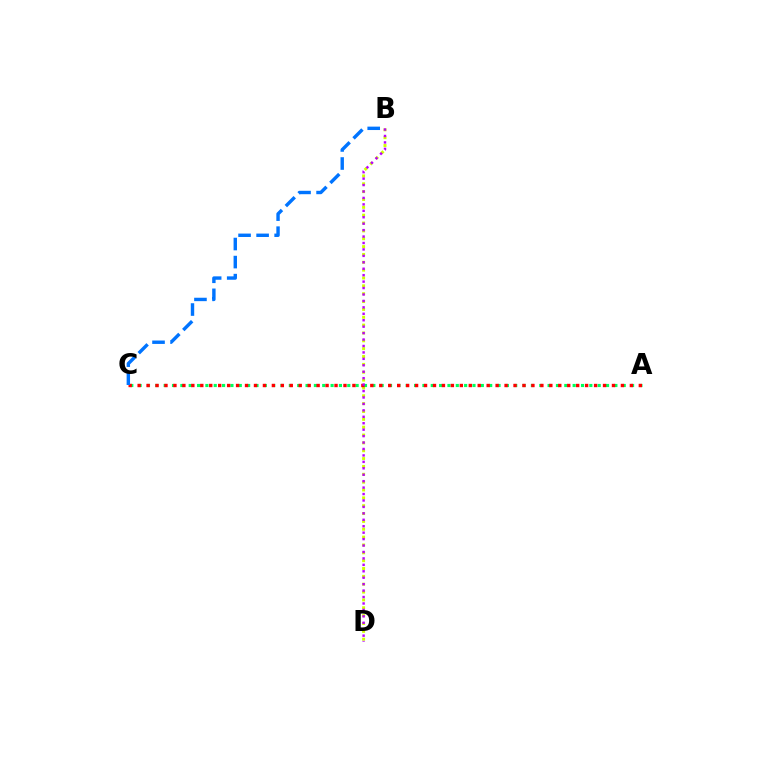{('B', 'D'): [{'color': '#d1ff00', 'line_style': 'dotted', 'thickness': 2.13}, {'color': '#b900ff', 'line_style': 'dotted', 'thickness': 1.75}], ('A', 'C'): [{'color': '#00ff5c', 'line_style': 'dotted', 'thickness': 2.27}, {'color': '#ff0000', 'line_style': 'dotted', 'thickness': 2.43}], ('B', 'C'): [{'color': '#0074ff', 'line_style': 'dashed', 'thickness': 2.45}]}